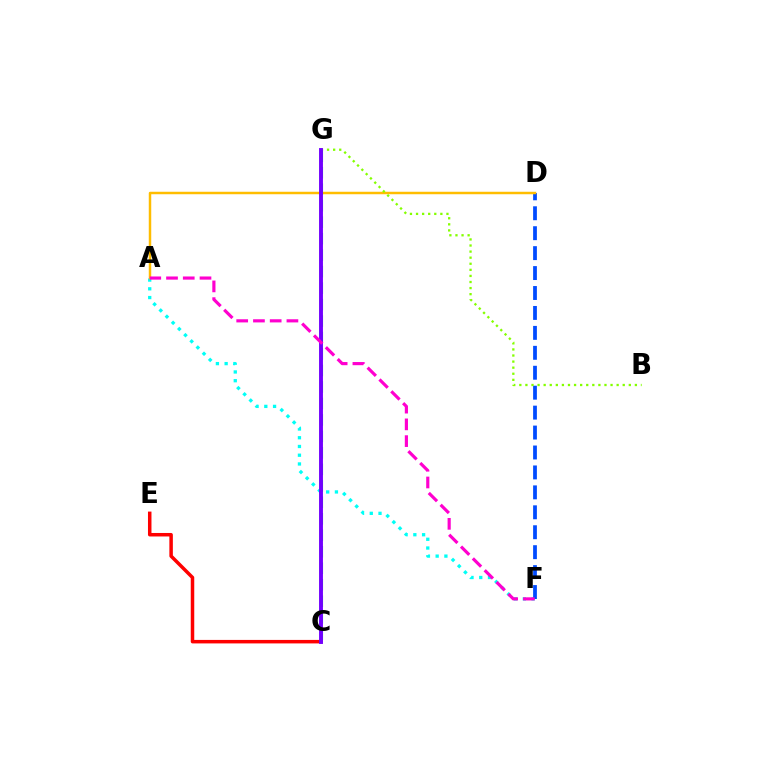{('A', 'F'): [{'color': '#00fff6', 'line_style': 'dotted', 'thickness': 2.37}, {'color': '#ff00cf', 'line_style': 'dashed', 'thickness': 2.27}], ('D', 'F'): [{'color': '#004bff', 'line_style': 'dashed', 'thickness': 2.71}], ('C', 'E'): [{'color': '#ff0000', 'line_style': 'solid', 'thickness': 2.52}], ('A', 'D'): [{'color': '#ffbd00', 'line_style': 'solid', 'thickness': 1.78}], ('C', 'G'): [{'color': '#00ff39', 'line_style': 'dashed', 'thickness': 2.24}, {'color': '#7200ff', 'line_style': 'solid', 'thickness': 2.8}], ('B', 'G'): [{'color': '#84ff00', 'line_style': 'dotted', 'thickness': 1.65}]}